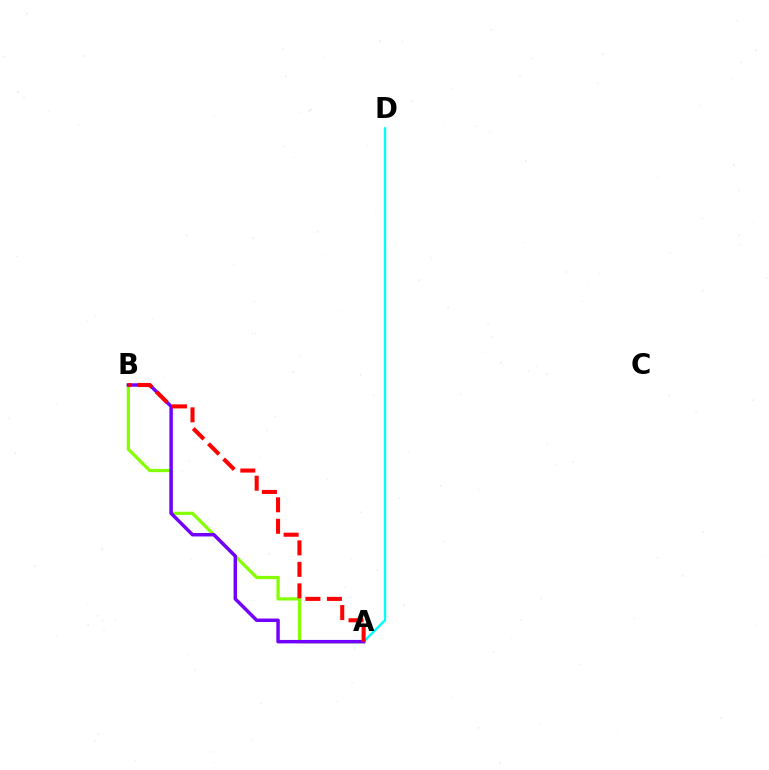{('A', 'B'): [{'color': '#84ff00', 'line_style': 'solid', 'thickness': 2.31}, {'color': '#7200ff', 'line_style': 'solid', 'thickness': 2.49}, {'color': '#ff0000', 'line_style': 'dashed', 'thickness': 2.92}], ('A', 'D'): [{'color': '#00fff6', 'line_style': 'solid', 'thickness': 1.71}]}